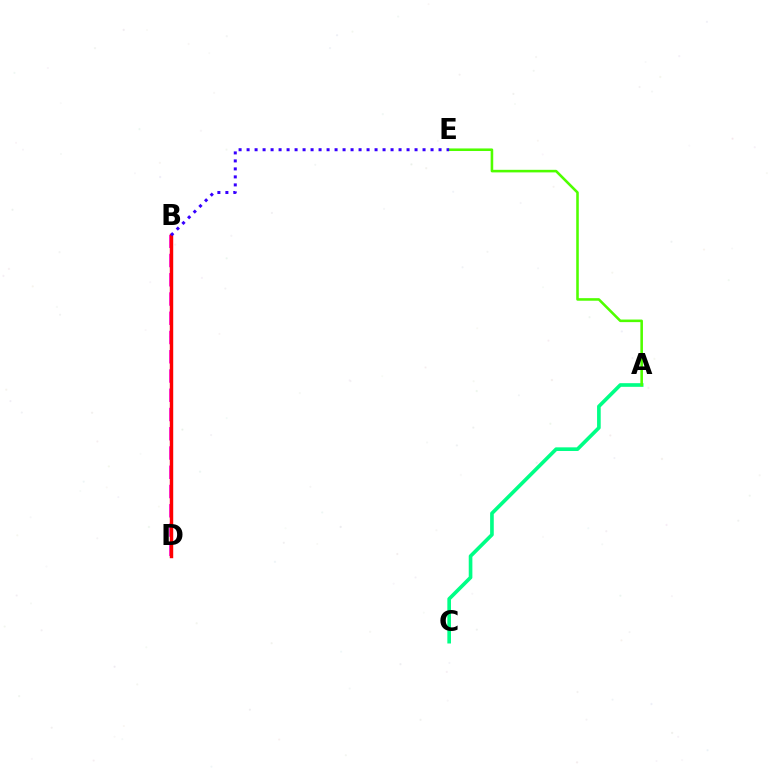{('B', 'D'): [{'color': '#009eff', 'line_style': 'solid', 'thickness': 2.18}, {'color': '#ff00ed', 'line_style': 'dashed', 'thickness': 2.62}, {'color': '#ffd500', 'line_style': 'dashed', 'thickness': 2.13}, {'color': '#ff0000', 'line_style': 'solid', 'thickness': 2.45}], ('A', 'C'): [{'color': '#00ff86', 'line_style': 'solid', 'thickness': 2.63}], ('A', 'E'): [{'color': '#4fff00', 'line_style': 'solid', 'thickness': 1.85}], ('B', 'E'): [{'color': '#3700ff', 'line_style': 'dotted', 'thickness': 2.17}]}